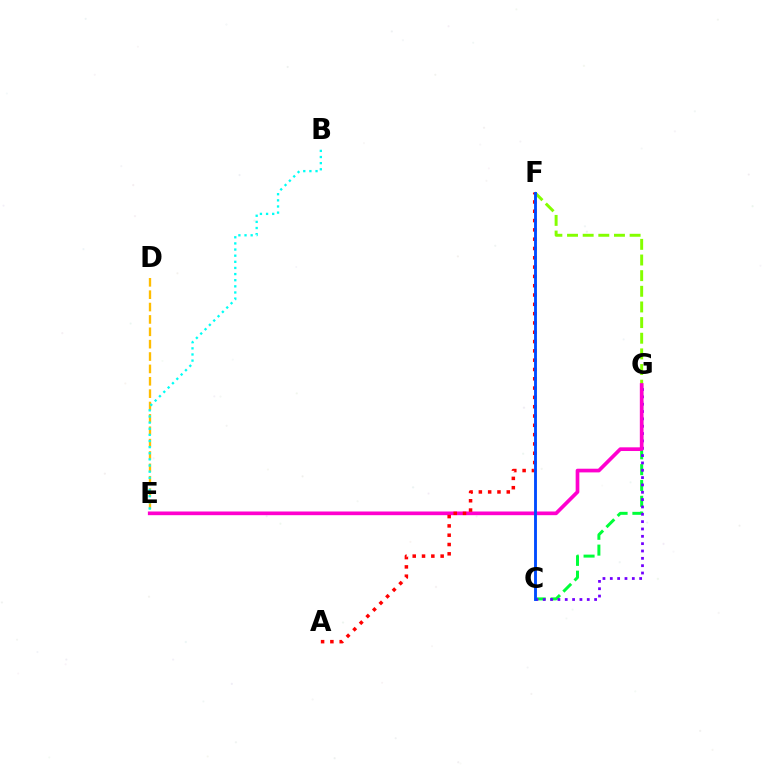{('F', 'G'): [{'color': '#84ff00', 'line_style': 'dashed', 'thickness': 2.13}], ('C', 'G'): [{'color': '#00ff39', 'line_style': 'dashed', 'thickness': 2.15}, {'color': '#7200ff', 'line_style': 'dotted', 'thickness': 1.99}], ('D', 'E'): [{'color': '#ffbd00', 'line_style': 'dashed', 'thickness': 1.68}], ('B', 'E'): [{'color': '#00fff6', 'line_style': 'dotted', 'thickness': 1.67}], ('E', 'G'): [{'color': '#ff00cf', 'line_style': 'solid', 'thickness': 2.65}], ('A', 'F'): [{'color': '#ff0000', 'line_style': 'dotted', 'thickness': 2.53}], ('C', 'F'): [{'color': '#004bff', 'line_style': 'solid', 'thickness': 2.07}]}